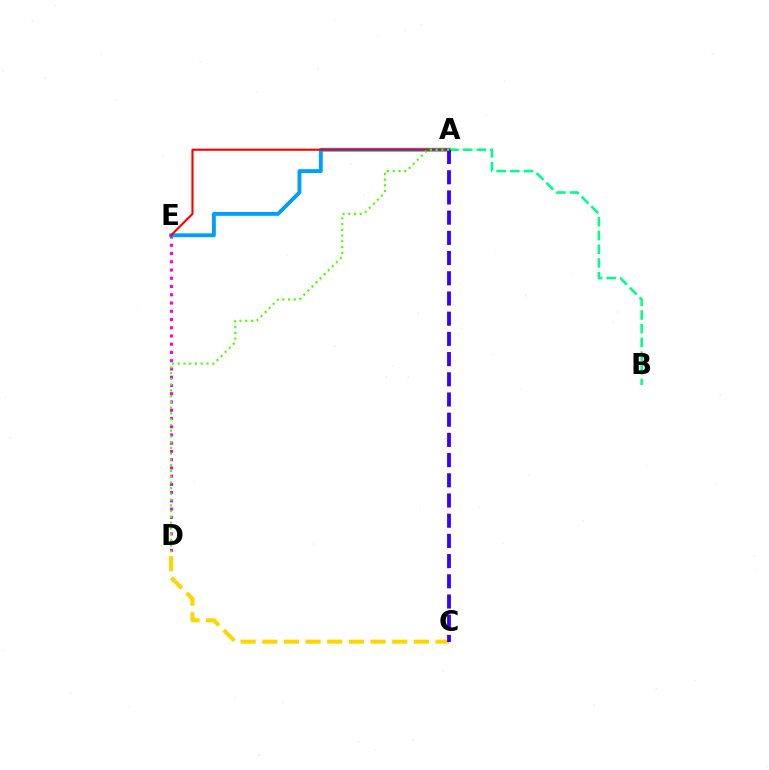{('D', 'E'): [{'color': '#ff00ed', 'line_style': 'dotted', 'thickness': 2.24}], ('C', 'D'): [{'color': '#ffd500', 'line_style': 'dashed', 'thickness': 2.94}], ('A', 'E'): [{'color': '#009eff', 'line_style': 'solid', 'thickness': 2.78}, {'color': '#ff0000', 'line_style': 'solid', 'thickness': 1.53}], ('A', 'B'): [{'color': '#00ff86', 'line_style': 'dashed', 'thickness': 1.86}], ('A', 'C'): [{'color': '#3700ff', 'line_style': 'dashed', 'thickness': 2.74}], ('A', 'D'): [{'color': '#4fff00', 'line_style': 'dotted', 'thickness': 1.56}]}